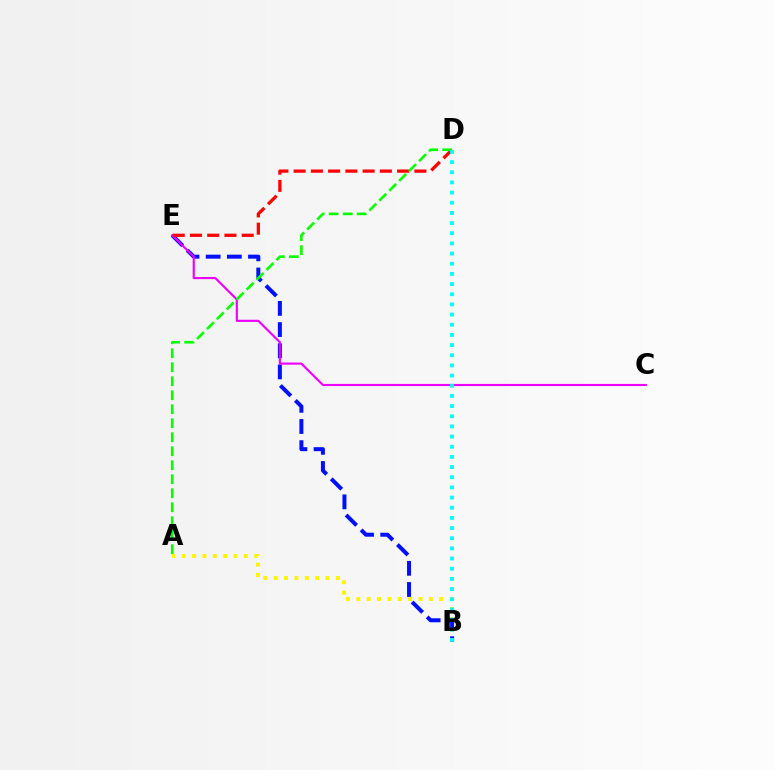{('A', 'B'): [{'color': '#fcf500', 'line_style': 'dotted', 'thickness': 2.82}], ('B', 'E'): [{'color': '#0010ff', 'line_style': 'dashed', 'thickness': 2.88}], ('C', 'E'): [{'color': '#ee00ff', 'line_style': 'solid', 'thickness': 1.54}], ('D', 'E'): [{'color': '#ff0000', 'line_style': 'dashed', 'thickness': 2.34}], ('A', 'D'): [{'color': '#08ff00', 'line_style': 'dashed', 'thickness': 1.9}], ('B', 'D'): [{'color': '#00fff6', 'line_style': 'dotted', 'thickness': 2.76}]}